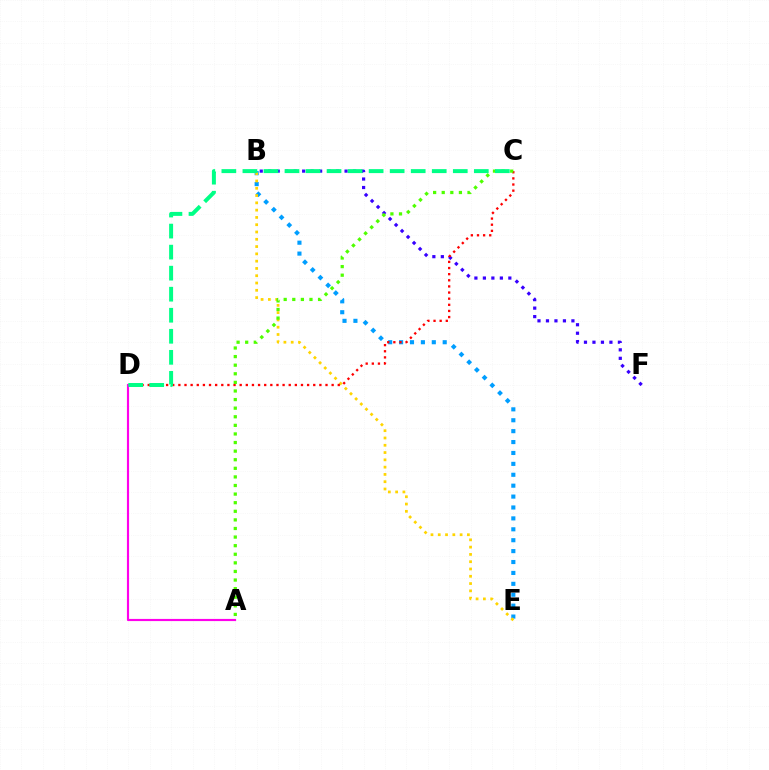{('B', 'E'): [{'color': '#009eff', 'line_style': 'dotted', 'thickness': 2.96}, {'color': '#ffd500', 'line_style': 'dotted', 'thickness': 1.98}], ('B', 'F'): [{'color': '#3700ff', 'line_style': 'dotted', 'thickness': 2.31}], ('C', 'D'): [{'color': '#ff0000', 'line_style': 'dotted', 'thickness': 1.67}, {'color': '#00ff86', 'line_style': 'dashed', 'thickness': 2.86}], ('A', 'D'): [{'color': '#ff00ed', 'line_style': 'solid', 'thickness': 1.56}], ('A', 'C'): [{'color': '#4fff00', 'line_style': 'dotted', 'thickness': 2.34}]}